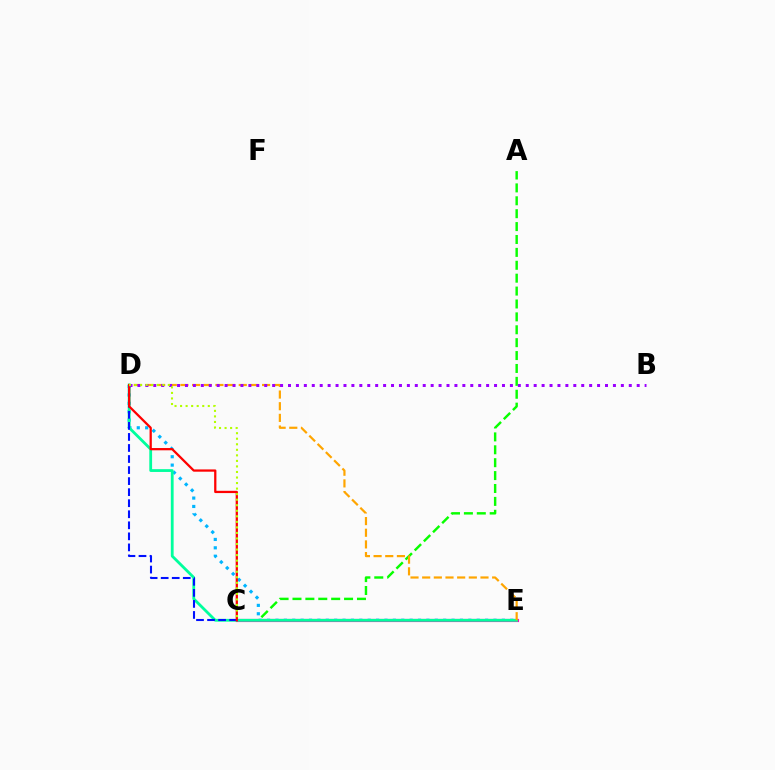{('A', 'C'): [{'color': '#08ff00', 'line_style': 'dashed', 'thickness': 1.75}], ('D', 'E'): [{'color': '#00b5ff', 'line_style': 'dotted', 'thickness': 2.28}, {'color': '#00ff9d', 'line_style': 'solid', 'thickness': 2.02}, {'color': '#ffa500', 'line_style': 'dashed', 'thickness': 1.58}], ('C', 'E'): [{'color': '#ff00bd', 'line_style': 'solid', 'thickness': 2.27}], ('C', 'D'): [{'color': '#0010ff', 'line_style': 'dashed', 'thickness': 1.5}, {'color': '#ff0000', 'line_style': 'solid', 'thickness': 1.63}, {'color': '#b3ff00', 'line_style': 'dotted', 'thickness': 1.51}], ('B', 'D'): [{'color': '#9b00ff', 'line_style': 'dotted', 'thickness': 2.15}]}